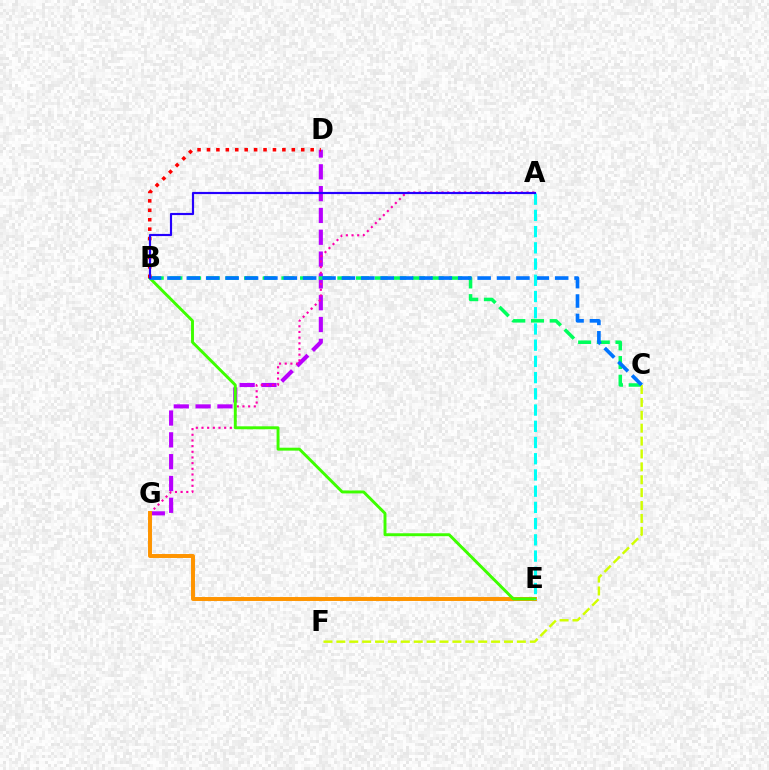{('D', 'G'): [{'color': '#b900ff', 'line_style': 'dashed', 'thickness': 2.96}], ('A', 'G'): [{'color': '#ff00ac', 'line_style': 'dotted', 'thickness': 1.54}], ('B', 'C'): [{'color': '#00ff5c', 'line_style': 'dashed', 'thickness': 2.53}, {'color': '#0074ff', 'line_style': 'dashed', 'thickness': 2.63}], ('C', 'F'): [{'color': '#d1ff00', 'line_style': 'dashed', 'thickness': 1.75}], ('E', 'G'): [{'color': '#ff9400', 'line_style': 'solid', 'thickness': 2.85}], ('B', 'E'): [{'color': '#3dff00', 'line_style': 'solid', 'thickness': 2.1}], ('A', 'E'): [{'color': '#00fff6', 'line_style': 'dashed', 'thickness': 2.2}], ('B', 'D'): [{'color': '#ff0000', 'line_style': 'dotted', 'thickness': 2.56}], ('A', 'B'): [{'color': '#2500ff', 'line_style': 'solid', 'thickness': 1.56}]}